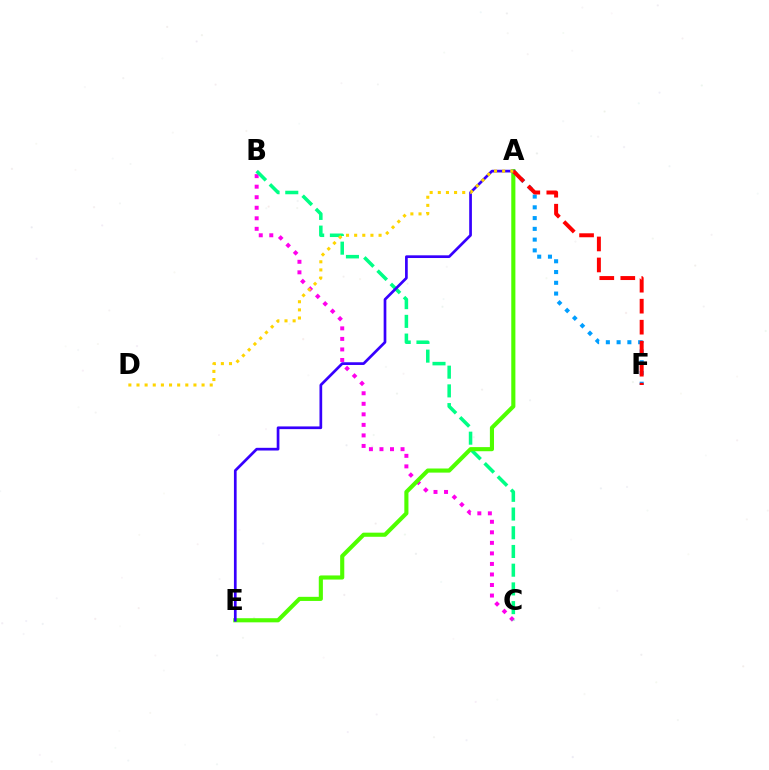{('B', 'C'): [{'color': '#ff00ed', 'line_style': 'dotted', 'thickness': 2.86}, {'color': '#00ff86', 'line_style': 'dashed', 'thickness': 2.54}], ('A', 'E'): [{'color': '#4fff00', 'line_style': 'solid', 'thickness': 2.96}, {'color': '#3700ff', 'line_style': 'solid', 'thickness': 1.95}], ('A', 'F'): [{'color': '#009eff', 'line_style': 'dotted', 'thickness': 2.92}, {'color': '#ff0000', 'line_style': 'dashed', 'thickness': 2.85}], ('A', 'D'): [{'color': '#ffd500', 'line_style': 'dotted', 'thickness': 2.21}]}